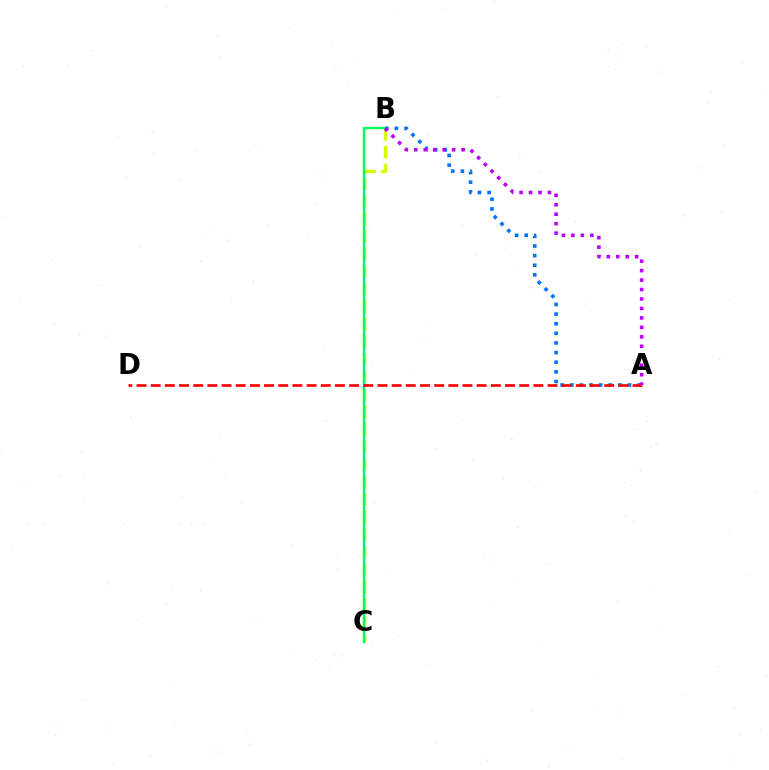{('B', 'C'): [{'color': '#d1ff00', 'line_style': 'dashed', 'thickness': 2.38}, {'color': '#00ff5c', 'line_style': 'solid', 'thickness': 1.72}], ('A', 'B'): [{'color': '#0074ff', 'line_style': 'dotted', 'thickness': 2.61}, {'color': '#b900ff', 'line_style': 'dotted', 'thickness': 2.57}], ('A', 'D'): [{'color': '#ff0000', 'line_style': 'dashed', 'thickness': 1.93}]}